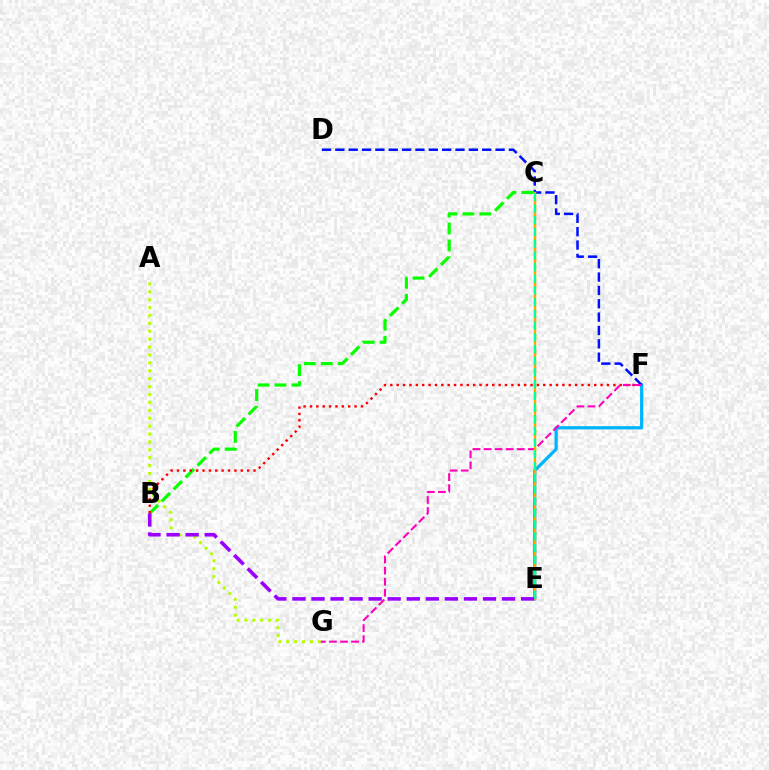{('B', 'C'): [{'color': '#08ff00', 'line_style': 'dashed', 'thickness': 2.3}], ('B', 'F'): [{'color': '#ff0000', 'line_style': 'dotted', 'thickness': 1.73}], ('E', 'F'): [{'color': '#00b5ff', 'line_style': 'solid', 'thickness': 2.32}], ('A', 'G'): [{'color': '#b3ff00', 'line_style': 'dotted', 'thickness': 2.15}], ('D', 'F'): [{'color': '#0010ff', 'line_style': 'dashed', 'thickness': 1.81}], ('F', 'G'): [{'color': '#ff00bd', 'line_style': 'dashed', 'thickness': 1.5}], ('C', 'E'): [{'color': '#ffa500', 'line_style': 'solid', 'thickness': 1.77}, {'color': '#00ff9d', 'line_style': 'dashed', 'thickness': 1.59}], ('B', 'E'): [{'color': '#9b00ff', 'line_style': 'dashed', 'thickness': 2.59}]}